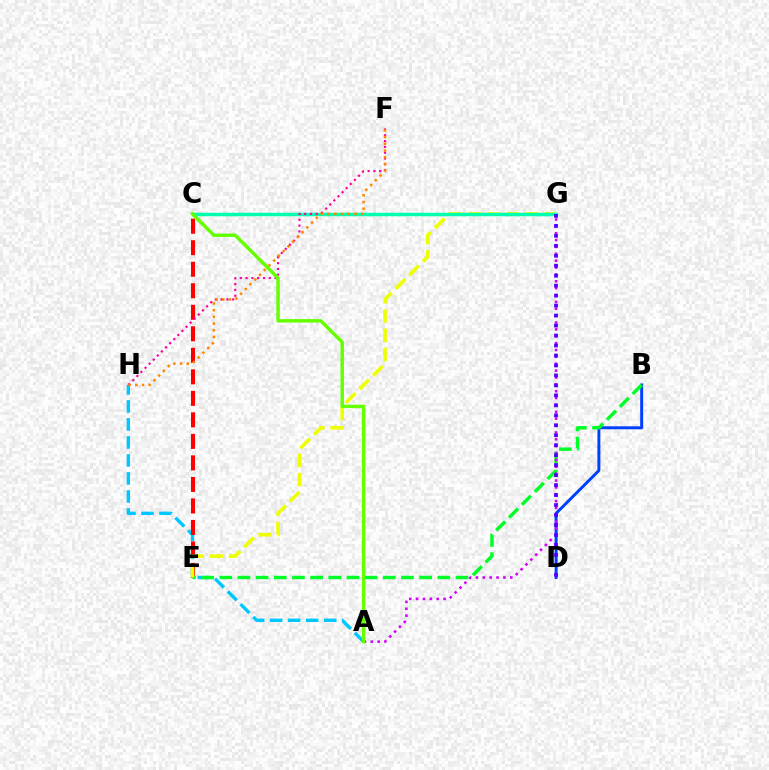{('A', 'H'): [{'color': '#00c7ff', 'line_style': 'dashed', 'thickness': 2.45}], ('C', 'E'): [{'color': '#ff0000', 'line_style': 'dashed', 'thickness': 2.92}], ('B', 'D'): [{'color': '#003fff', 'line_style': 'solid', 'thickness': 2.13}], ('B', 'E'): [{'color': '#00ff27', 'line_style': 'dashed', 'thickness': 2.47}], ('A', 'G'): [{'color': '#d600ff', 'line_style': 'dotted', 'thickness': 1.87}], ('E', 'G'): [{'color': '#eeff00', 'line_style': 'dashed', 'thickness': 2.61}], ('C', 'G'): [{'color': '#00ffaf', 'line_style': 'solid', 'thickness': 2.51}], ('F', 'H'): [{'color': '#ff00a0', 'line_style': 'dotted', 'thickness': 1.58}, {'color': '#ff8800', 'line_style': 'dotted', 'thickness': 1.82}], ('D', 'G'): [{'color': '#4f00ff', 'line_style': 'dotted', 'thickness': 2.71}], ('A', 'C'): [{'color': '#66ff00', 'line_style': 'solid', 'thickness': 2.48}]}